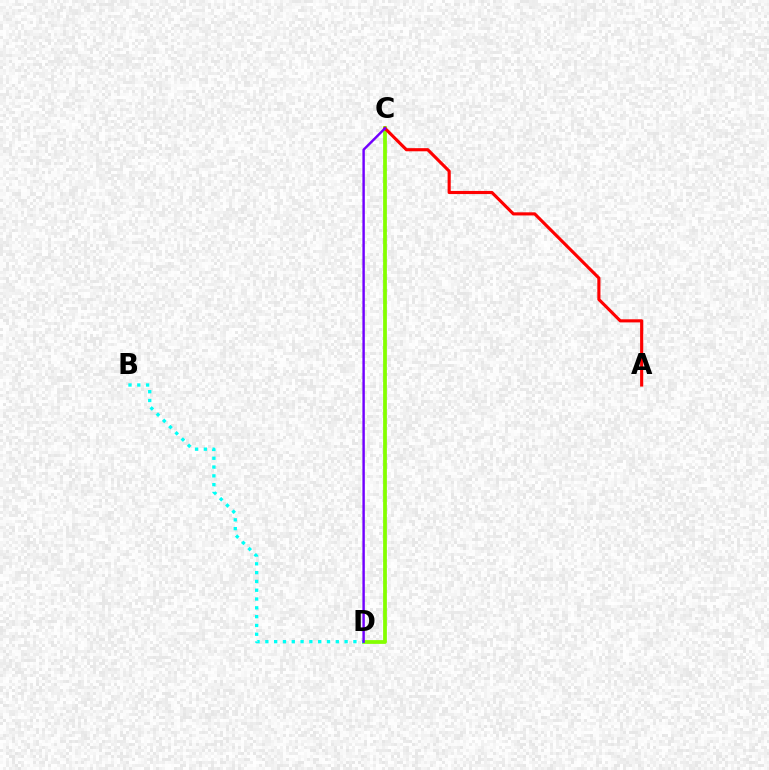{('C', 'D'): [{'color': '#84ff00', 'line_style': 'solid', 'thickness': 2.71}, {'color': '#7200ff', 'line_style': 'solid', 'thickness': 1.75}], ('A', 'C'): [{'color': '#ff0000', 'line_style': 'solid', 'thickness': 2.25}], ('B', 'D'): [{'color': '#00fff6', 'line_style': 'dotted', 'thickness': 2.39}]}